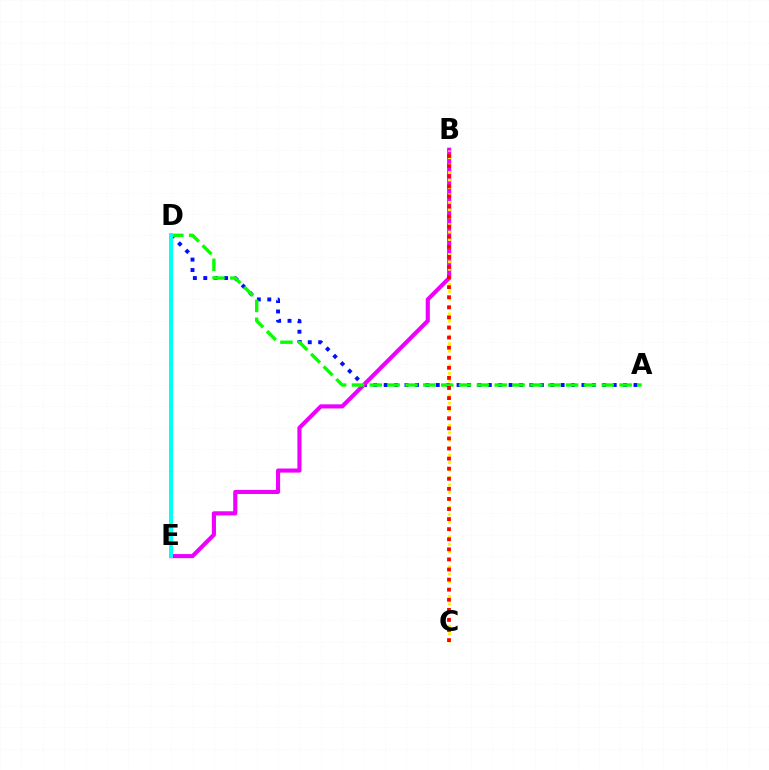{('A', 'D'): [{'color': '#0010ff', 'line_style': 'dotted', 'thickness': 2.83}, {'color': '#08ff00', 'line_style': 'dashed', 'thickness': 2.42}], ('B', 'E'): [{'color': '#ee00ff', 'line_style': 'solid', 'thickness': 2.96}], ('B', 'C'): [{'color': '#fcf500', 'line_style': 'dotted', 'thickness': 2.02}, {'color': '#ff0000', 'line_style': 'dotted', 'thickness': 2.74}], ('D', 'E'): [{'color': '#00fff6', 'line_style': 'solid', 'thickness': 2.84}]}